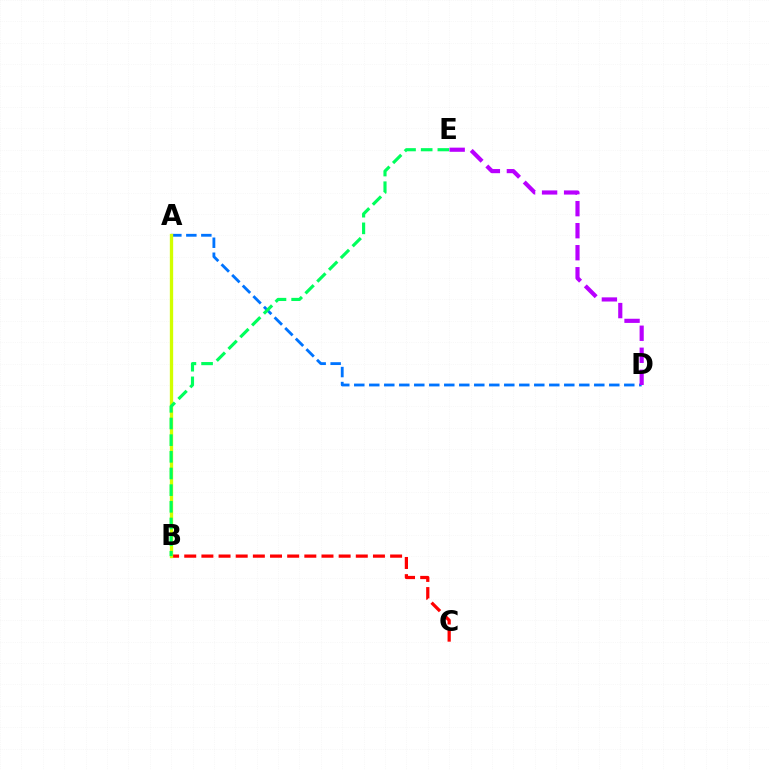{('A', 'D'): [{'color': '#0074ff', 'line_style': 'dashed', 'thickness': 2.04}], ('B', 'C'): [{'color': '#ff0000', 'line_style': 'dashed', 'thickness': 2.33}], ('A', 'B'): [{'color': '#d1ff00', 'line_style': 'solid', 'thickness': 2.4}], ('B', 'E'): [{'color': '#00ff5c', 'line_style': 'dashed', 'thickness': 2.26}], ('D', 'E'): [{'color': '#b900ff', 'line_style': 'dashed', 'thickness': 2.99}]}